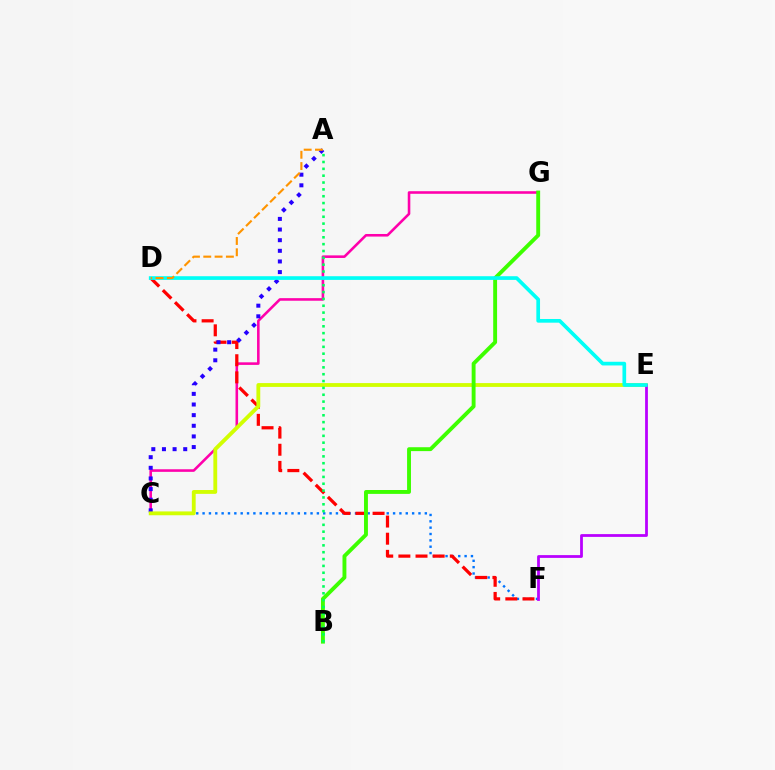{('C', 'G'): [{'color': '#ff00ac', 'line_style': 'solid', 'thickness': 1.86}], ('C', 'F'): [{'color': '#0074ff', 'line_style': 'dotted', 'thickness': 1.73}], ('D', 'F'): [{'color': '#ff0000', 'line_style': 'dashed', 'thickness': 2.33}], ('A', 'C'): [{'color': '#2500ff', 'line_style': 'dotted', 'thickness': 2.89}], ('C', 'E'): [{'color': '#d1ff00', 'line_style': 'solid', 'thickness': 2.76}], ('B', 'G'): [{'color': '#3dff00', 'line_style': 'solid', 'thickness': 2.8}], ('E', 'F'): [{'color': '#b900ff', 'line_style': 'solid', 'thickness': 1.99}], ('A', 'B'): [{'color': '#00ff5c', 'line_style': 'dotted', 'thickness': 1.86}], ('D', 'E'): [{'color': '#00fff6', 'line_style': 'solid', 'thickness': 2.65}], ('A', 'D'): [{'color': '#ff9400', 'line_style': 'dashed', 'thickness': 1.54}]}